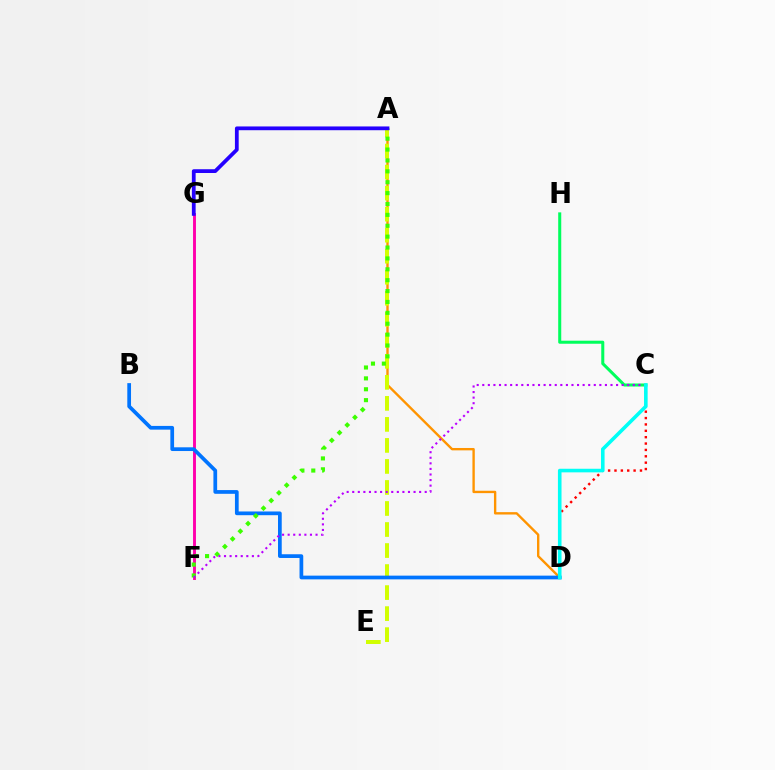{('F', 'G'): [{'color': '#ff00ac', 'line_style': 'solid', 'thickness': 2.1}], ('A', 'D'): [{'color': '#ff9400', 'line_style': 'solid', 'thickness': 1.71}], ('A', 'E'): [{'color': '#d1ff00', 'line_style': 'dashed', 'thickness': 2.86}], ('B', 'D'): [{'color': '#0074ff', 'line_style': 'solid', 'thickness': 2.68}], ('A', 'F'): [{'color': '#3dff00', 'line_style': 'dotted', 'thickness': 2.96}], ('C', 'D'): [{'color': '#ff0000', 'line_style': 'dotted', 'thickness': 1.73}, {'color': '#00fff6', 'line_style': 'solid', 'thickness': 2.58}], ('C', 'H'): [{'color': '#00ff5c', 'line_style': 'solid', 'thickness': 2.19}], ('C', 'F'): [{'color': '#b900ff', 'line_style': 'dotted', 'thickness': 1.51}], ('A', 'G'): [{'color': '#2500ff', 'line_style': 'solid', 'thickness': 2.71}]}